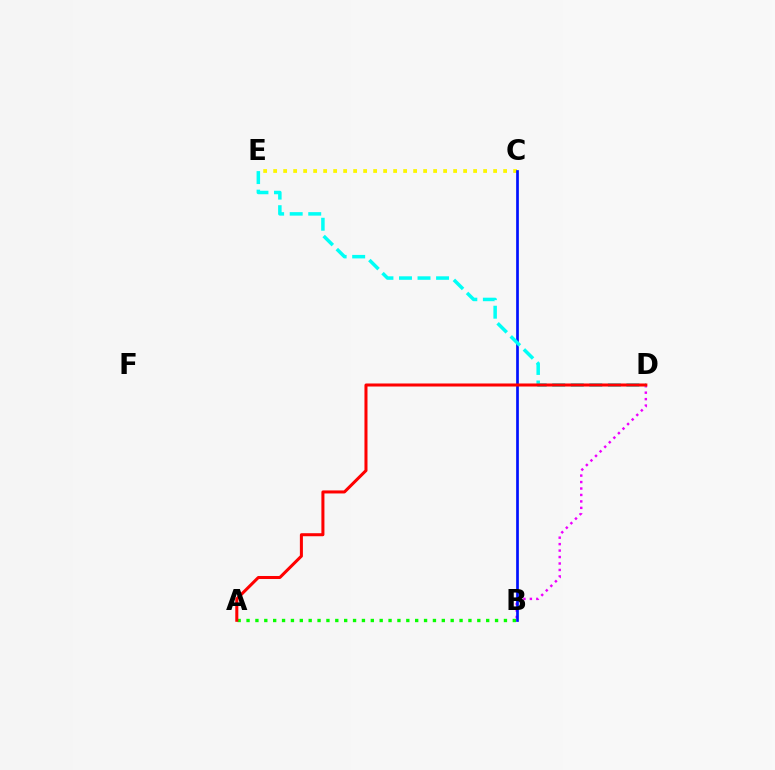{('B', 'D'): [{'color': '#ee00ff', 'line_style': 'dotted', 'thickness': 1.75}], ('C', 'E'): [{'color': '#fcf500', 'line_style': 'dotted', 'thickness': 2.72}], ('B', 'C'): [{'color': '#0010ff', 'line_style': 'solid', 'thickness': 1.95}], ('A', 'B'): [{'color': '#08ff00', 'line_style': 'dotted', 'thickness': 2.41}], ('D', 'E'): [{'color': '#00fff6', 'line_style': 'dashed', 'thickness': 2.52}], ('A', 'D'): [{'color': '#ff0000', 'line_style': 'solid', 'thickness': 2.18}]}